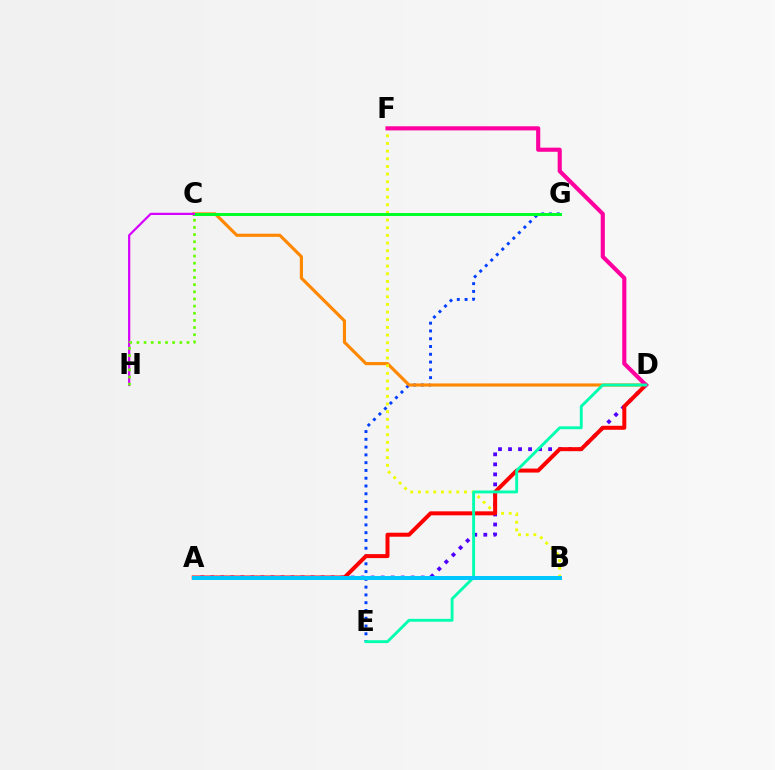{('E', 'G'): [{'color': '#003fff', 'line_style': 'dotted', 'thickness': 2.11}], ('C', 'D'): [{'color': '#ff8800', 'line_style': 'solid', 'thickness': 2.26}], ('B', 'F'): [{'color': '#eeff00', 'line_style': 'dotted', 'thickness': 2.08}], ('A', 'D'): [{'color': '#4f00ff', 'line_style': 'dotted', 'thickness': 2.72}, {'color': '#ff0000', 'line_style': 'solid', 'thickness': 2.87}], ('C', 'G'): [{'color': '#00ff27', 'line_style': 'solid', 'thickness': 2.13}], ('C', 'H'): [{'color': '#d600ff', 'line_style': 'solid', 'thickness': 1.6}, {'color': '#66ff00', 'line_style': 'dotted', 'thickness': 1.94}], ('D', 'F'): [{'color': '#ff00a0', 'line_style': 'solid', 'thickness': 2.97}], ('D', 'E'): [{'color': '#00ffaf', 'line_style': 'solid', 'thickness': 2.07}], ('A', 'B'): [{'color': '#00c7ff', 'line_style': 'solid', 'thickness': 2.88}]}